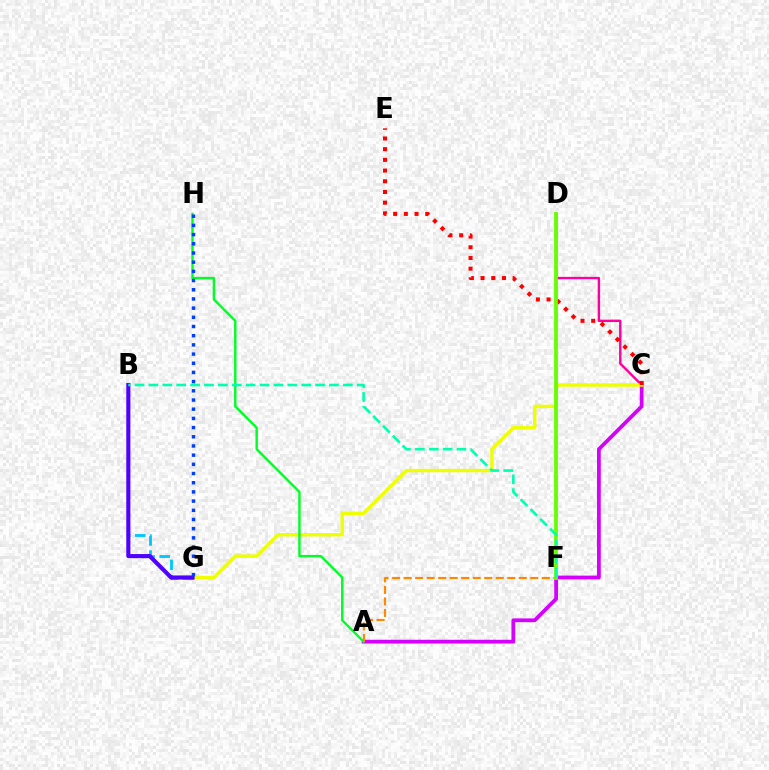{('C', 'D'): [{'color': '#ff00a0', 'line_style': 'solid', 'thickness': 1.73}], ('A', 'C'): [{'color': '#d600ff', 'line_style': 'solid', 'thickness': 2.72}], ('C', 'G'): [{'color': '#eeff00', 'line_style': 'solid', 'thickness': 2.44}], ('C', 'E'): [{'color': '#ff0000', 'line_style': 'dotted', 'thickness': 2.91}], ('A', 'H'): [{'color': '#00ff27', 'line_style': 'solid', 'thickness': 1.74}], ('B', 'G'): [{'color': '#00c7ff', 'line_style': 'dashed', 'thickness': 2.06}, {'color': '#4f00ff', 'line_style': 'solid', 'thickness': 2.96}], ('A', 'F'): [{'color': '#ff8800', 'line_style': 'dashed', 'thickness': 1.56}], ('D', 'F'): [{'color': '#66ff00', 'line_style': 'solid', 'thickness': 2.74}], ('G', 'H'): [{'color': '#003fff', 'line_style': 'dotted', 'thickness': 2.5}], ('B', 'F'): [{'color': '#00ffaf', 'line_style': 'dashed', 'thickness': 1.89}]}